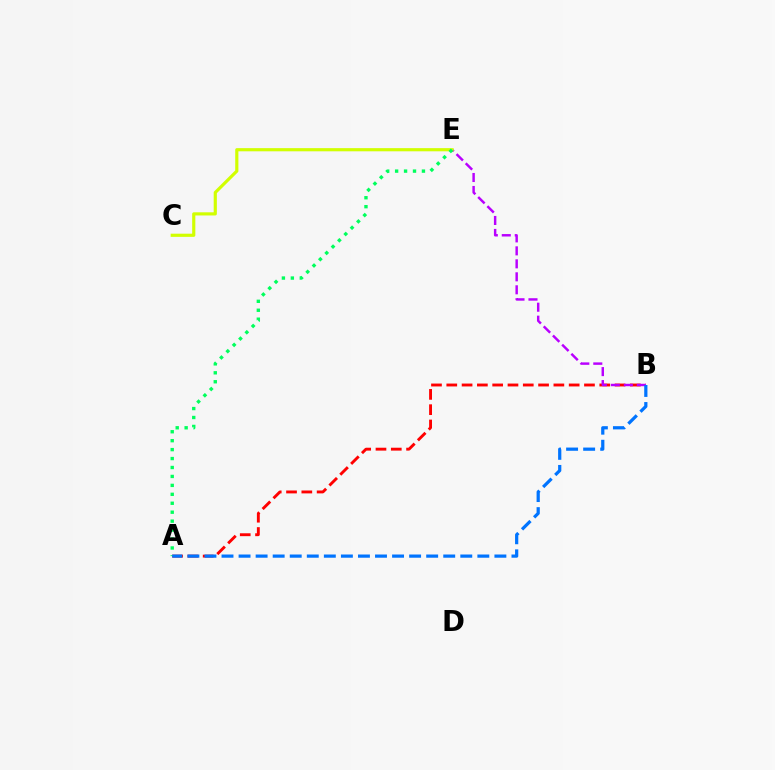{('A', 'B'): [{'color': '#ff0000', 'line_style': 'dashed', 'thickness': 2.08}, {'color': '#0074ff', 'line_style': 'dashed', 'thickness': 2.32}], ('B', 'E'): [{'color': '#b900ff', 'line_style': 'dashed', 'thickness': 1.76}], ('C', 'E'): [{'color': '#d1ff00', 'line_style': 'solid', 'thickness': 2.28}], ('A', 'E'): [{'color': '#00ff5c', 'line_style': 'dotted', 'thickness': 2.43}]}